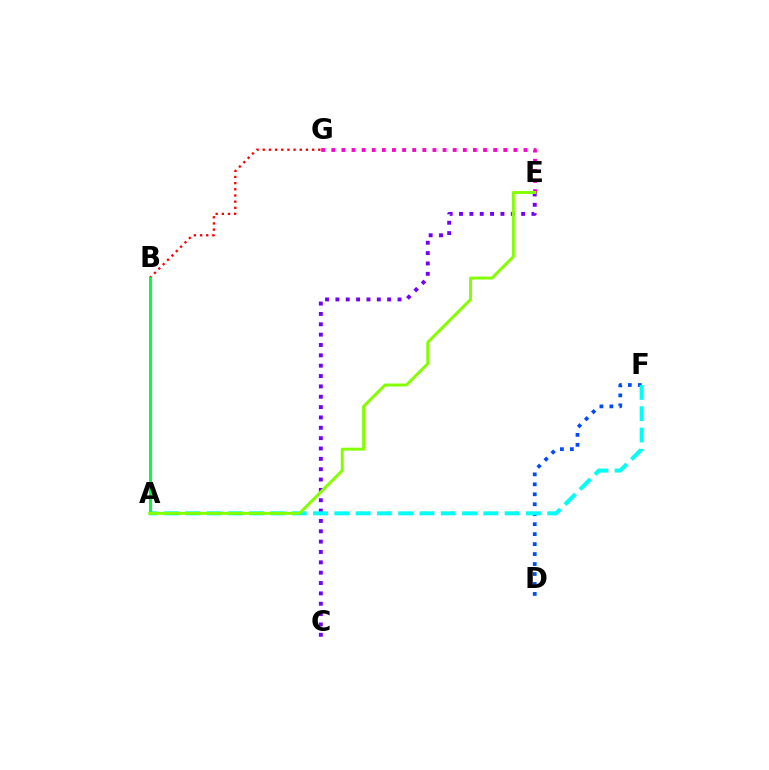{('D', 'F'): [{'color': '#004bff', 'line_style': 'dotted', 'thickness': 2.71}], ('C', 'E'): [{'color': '#7200ff', 'line_style': 'dotted', 'thickness': 2.81}], ('A', 'B'): [{'color': '#ffbd00', 'line_style': 'solid', 'thickness': 2.07}, {'color': '#00ff39', 'line_style': 'solid', 'thickness': 2.06}], ('A', 'F'): [{'color': '#00fff6', 'line_style': 'dashed', 'thickness': 2.89}], ('E', 'G'): [{'color': '#ff00cf', 'line_style': 'dotted', 'thickness': 2.75}], ('B', 'G'): [{'color': '#ff0000', 'line_style': 'dotted', 'thickness': 1.68}], ('A', 'E'): [{'color': '#84ff00', 'line_style': 'solid', 'thickness': 2.13}]}